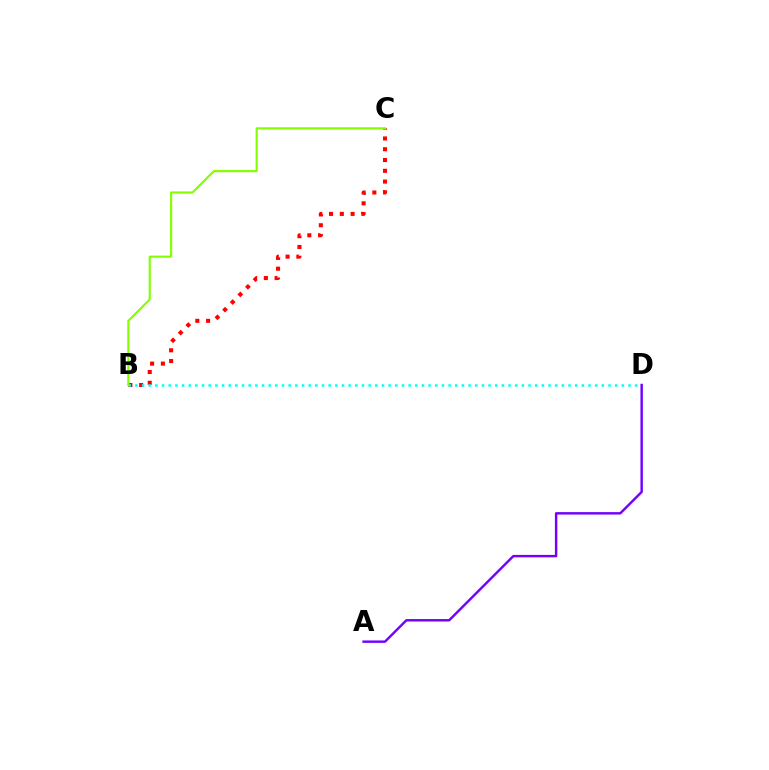{('B', 'C'): [{'color': '#ff0000', 'line_style': 'dotted', 'thickness': 2.93}, {'color': '#84ff00', 'line_style': 'solid', 'thickness': 1.55}], ('B', 'D'): [{'color': '#00fff6', 'line_style': 'dotted', 'thickness': 1.81}], ('A', 'D'): [{'color': '#7200ff', 'line_style': 'solid', 'thickness': 1.75}]}